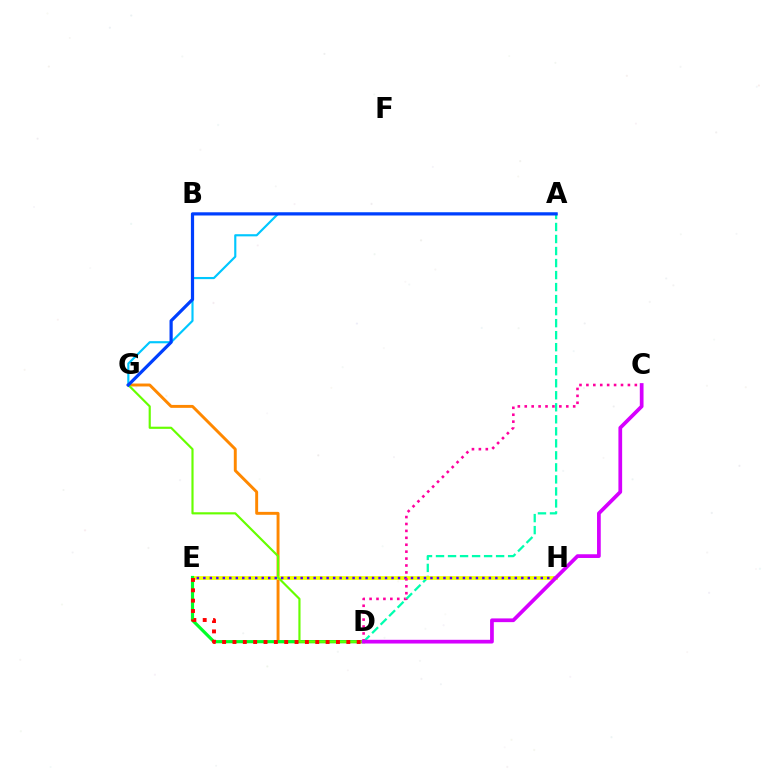{('A', 'D'): [{'color': '#00ffaf', 'line_style': 'dashed', 'thickness': 1.63}], ('D', 'G'): [{'color': '#ff8800', 'line_style': 'solid', 'thickness': 2.11}, {'color': '#66ff00', 'line_style': 'solid', 'thickness': 1.56}], ('E', 'H'): [{'color': '#eeff00', 'line_style': 'solid', 'thickness': 2.69}, {'color': '#4f00ff', 'line_style': 'dotted', 'thickness': 1.76}], ('D', 'E'): [{'color': '#00ff27', 'line_style': 'solid', 'thickness': 2.29}, {'color': '#ff0000', 'line_style': 'dotted', 'thickness': 2.81}], ('A', 'G'): [{'color': '#00c7ff', 'line_style': 'solid', 'thickness': 1.55}, {'color': '#003fff', 'line_style': 'solid', 'thickness': 2.31}], ('C', 'D'): [{'color': '#ff00a0', 'line_style': 'dotted', 'thickness': 1.88}, {'color': '#d600ff', 'line_style': 'solid', 'thickness': 2.68}]}